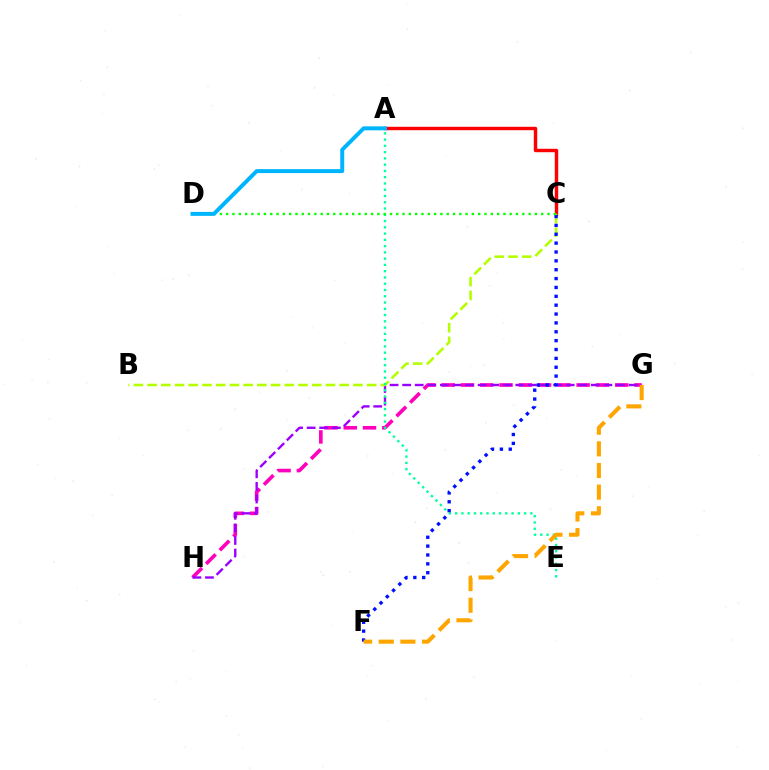{('A', 'C'): [{'color': '#ff0000', 'line_style': 'solid', 'thickness': 2.46}], ('G', 'H'): [{'color': '#ff00bd', 'line_style': 'dashed', 'thickness': 2.62}, {'color': '#9b00ff', 'line_style': 'dashed', 'thickness': 1.71}], ('B', 'C'): [{'color': '#b3ff00', 'line_style': 'dashed', 'thickness': 1.86}], ('A', 'E'): [{'color': '#00ff9d', 'line_style': 'dotted', 'thickness': 1.7}], ('C', 'F'): [{'color': '#0010ff', 'line_style': 'dotted', 'thickness': 2.41}], ('C', 'D'): [{'color': '#08ff00', 'line_style': 'dotted', 'thickness': 1.71}], ('F', 'G'): [{'color': '#ffa500', 'line_style': 'dashed', 'thickness': 2.94}], ('A', 'D'): [{'color': '#00b5ff', 'line_style': 'solid', 'thickness': 2.85}]}